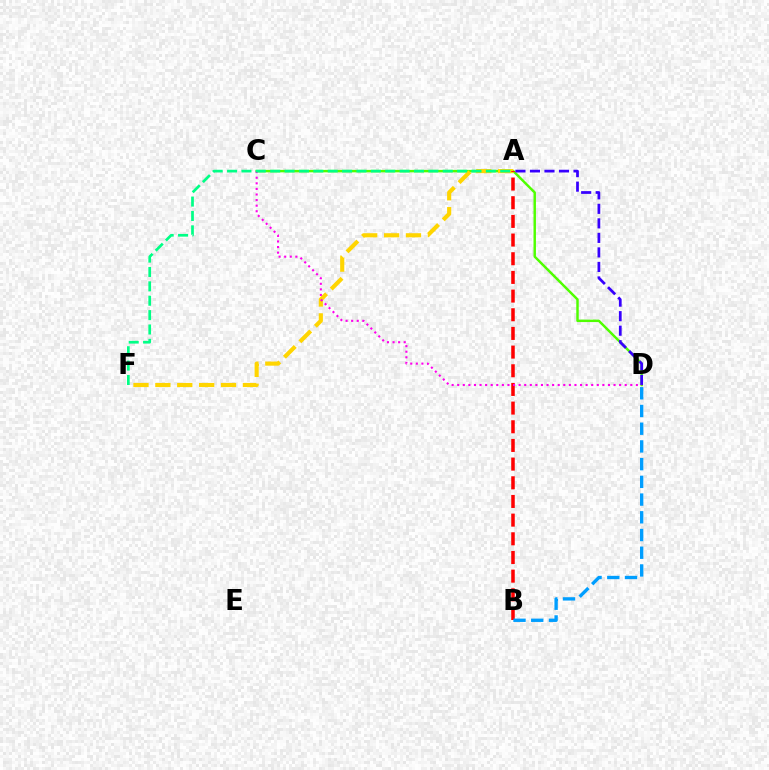{('C', 'D'): [{'color': '#4fff00', 'line_style': 'solid', 'thickness': 1.76}, {'color': '#ff00ed', 'line_style': 'dotted', 'thickness': 1.52}], ('A', 'D'): [{'color': '#3700ff', 'line_style': 'dashed', 'thickness': 1.97}], ('A', 'F'): [{'color': '#ffd500', 'line_style': 'dashed', 'thickness': 2.97}, {'color': '#00ff86', 'line_style': 'dashed', 'thickness': 1.95}], ('A', 'B'): [{'color': '#ff0000', 'line_style': 'dashed', 'thickness': 2.54}], ('B', 'D'): [{'color': '#009eff', 'line_style': 'dashed', 'thickness': 2.41}]}